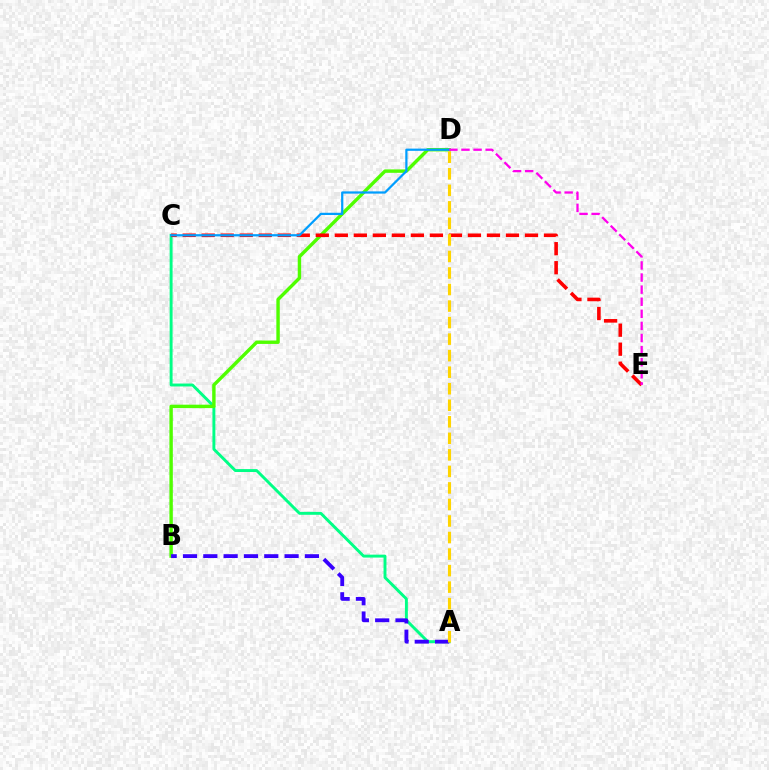{('A', 'C'): [{'color': '#00ff86', 'line_style': 'solid', 'thickness': 2.1}], ('B', 'D'): [{'color': '#4fff00', 'line_style': 'solid', 'thickness': 2.45}], ('C', 'E'): [{'color': '#ff0000', 'line_style': 'dashed', 'thickness': 2.58}], ('C', 'D'): [{'color': '#009eff', 'line_style': 'solid', 'thickness': 1.61}], ('D', 'E'): [{'color': '#ff00ed', 'line_style': 'dashed', 'thickness': 1.64}], ('A', 'B'): [{'color': '#3700ff', 'line_style': 'dashed', 'thickness': 2.76}], ('A', 'D'): [{'color': '#ffd500', 'line_style': 'dashed', 'thickness': 2.25}]}